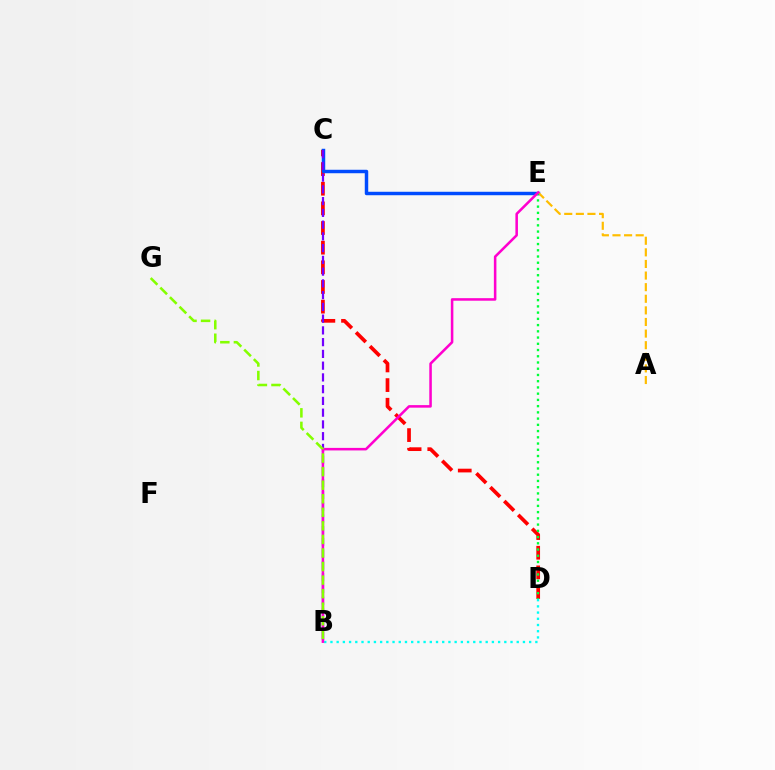{('C', 'D'): [{'color': '#ff0000', 'line_style': 'dashed', 'thickness': 2.67}], ('C', 'E'): [{'color': '#004bff', 'line_style': 'solid', 'thickness': 2.49}], ('A', 'E'): [{'color': '#ffbd00', 'line_style': 'dashed', 'thickness': 1.58}], ('B', 'C'): [{'color': '#7200ff', 'line_style': 'dashed', 'thickness': 1.6}], ('D', 'E'): [{'color': '#00ff39', 'line_style': 'dotted', 'thickness': 1.69}], ('B', 'D'): [{'color': '#00fff6', 'line_style': 'dotted', 'thickness': 1.69}], ('B', 'E'): [{'color': '#ff00cf', 'line_style': 'solid', 'thickness': 1.83}], ('B', 'G'): [{'color': '#84ff00', 'line_style': 'dashed', 'thickness': 1.84}]}